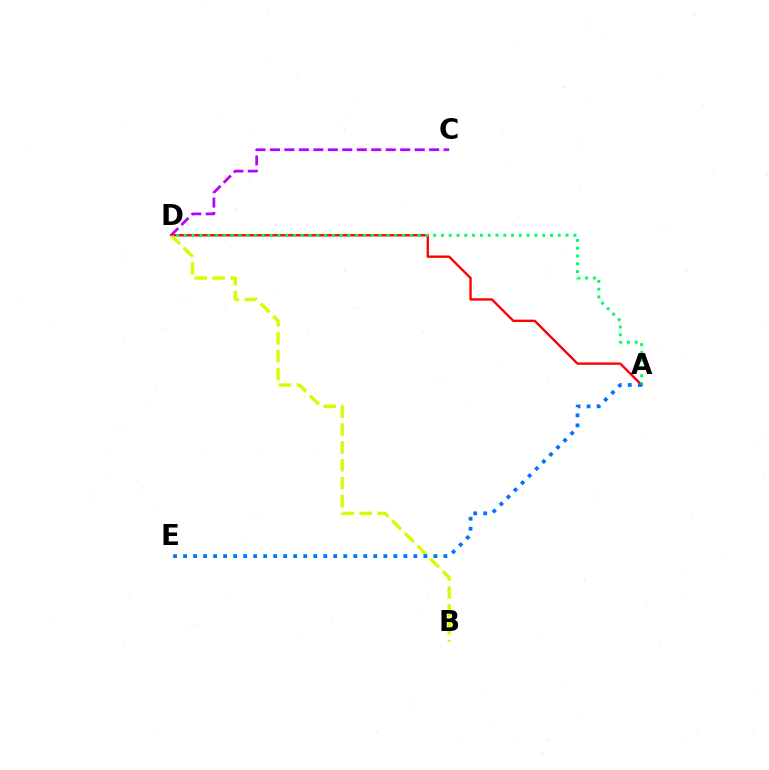{('A', 'D'): [{'color': '#ff0000', 'line_style': 'solid', 'thickness': 1.7}, {'color': '#00ff5c', 'line_style': 'dotted', 'thickness': 2.12}], ('B', 'D'): [{'color': '#d1ff00', 'line_style': 'dashed', 'thickness': 2.43}], ('C', 'D'): [{'color': '#b900ff', 'line_style': 'dashed', 'thickness': 1.97}], ('A', 'E'): [{'color': '#0074ff', 'line_style': 'dotted', 'thickness': 2.72}]}